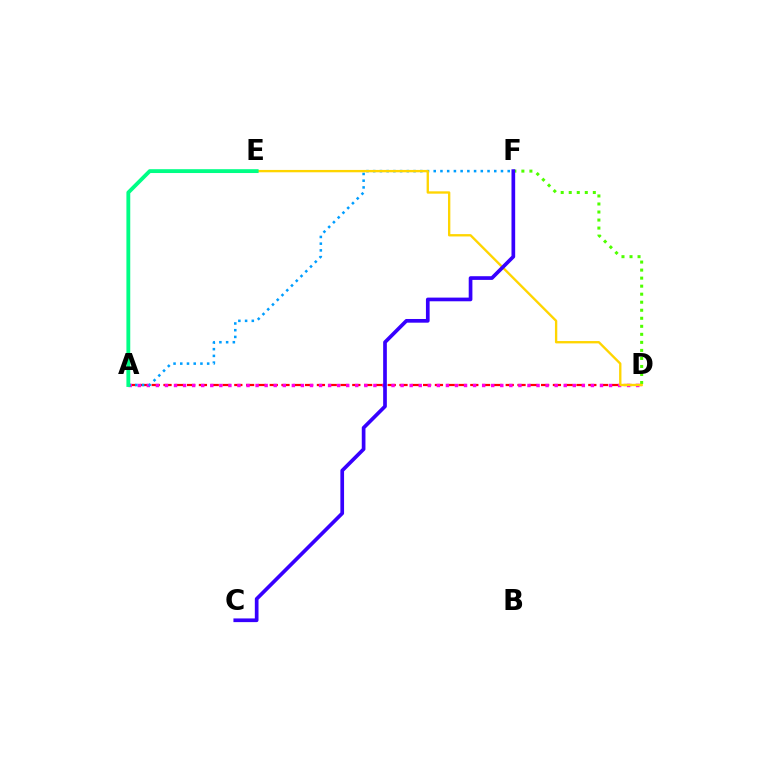{('A', 'D'): [{'color': '#ff0000', 'line_style': 'dashed', 'thickness': 1.6}, {'color': '#ff00ed', 'line_style': 'dotted', 'thickness': 2.46}], ('D', 'F'): [{'color': '#4fff00', 'line_style': 'dotted', 'thickness': 2.18}], ('A', 'F'): [{'color': '#009eff', 'line_style': 'dotted', 'thickness': 1.83}], ('D', 'E'): [{'color': '#ffd500', 'line_style': 'solid', 'thickness': 1.69}], ('C', 'F'): [{'color': '#3700ff', 'line_style': 'solid', 'thickness': 2.65}], ('A', 'E'): [{'color': '#00ff86', 'line_style': 'solid', 'thickness': 2.77}]}